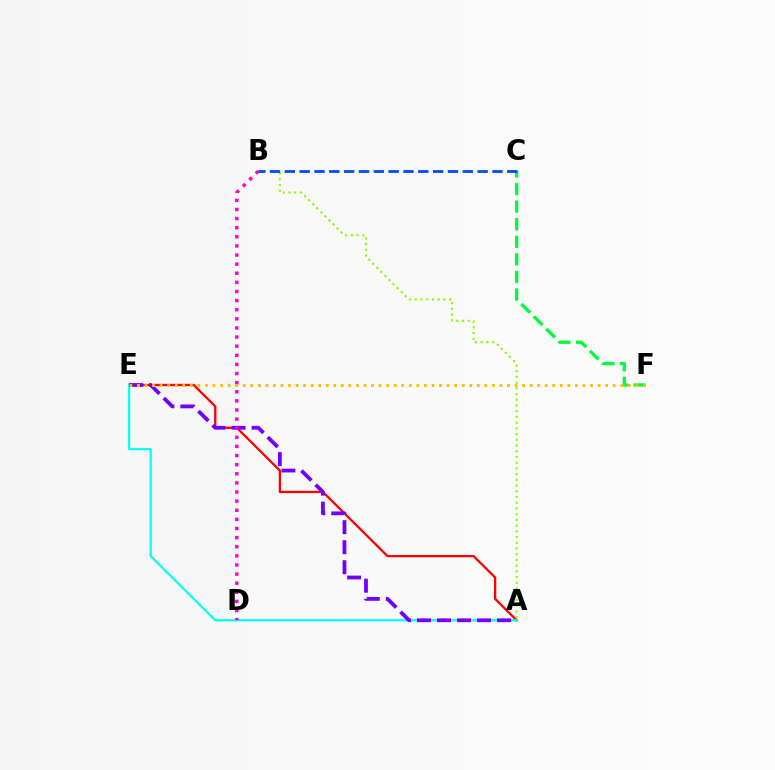{('C', 'F'): [{'color': '#00ff39', 'line_style': 'dashed', 'thickness': 2.39}], ('A', 'E'): [{'color': '#ff0000', 'line_style': 'solid', 'thickness': 1.65}, {'color': '#00fff6', 'line_style': 'solid', 'thickness': 1.6}, {'color': '#7200ff', 'line_style': 'dashed', 'thickness': 2.72}], ('A', 'B'): [{'color': '#84ff00', 'line_style': 'dotted', 'thickness': 1.55}], ('B', 'C'): [{'color': '#004bff', 'line_style': 'dashed', 'thickness': 2.02}], ('B', 'D'): [{'color': '#ff00cf', 'line_style': 'dotted', 'thickness': 2.48}], ('E', 'F'): [{'color': '#ffbd00', 'line_style': 'dotted', 'thickness': 2.05}]}